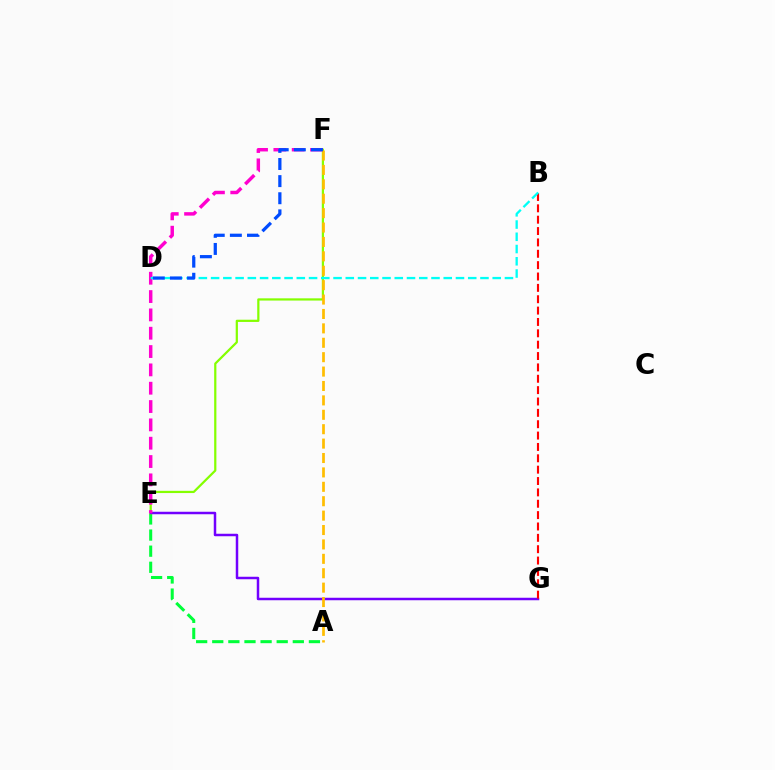{('A', 'E'): [{'color': '#00ff39', 'line_style': 'dashed', 'thickness': 2.19}], ('E', 'F'): [{'color': '#84ff00', 'line_style': 'solid', 'thickness': 1.6}, {'color': '#ff00cf', 'line_style': 'dashed', 'thickness': 2.49}], ('E', 'G'): [{'color': '#7200ff', 'line_style': 'solid', 'thickness': 1.8}], ('B', 'G'): [{'color': '#ff0000', 'line_style': 'dashed', 'thickness': 1.54}], ('B', 'D'): [{'color': '#00fff6', 'line_style': 'dashed', 'thickness': 1.66}], ('A', 'F'): [{'color': '#ffbd00', 'line_style': 'dashed', 'thickness': 1.96}], ('D', 'F'): [{'color': '#004bff', 'line_style': 'dashed', 'thickness': 2.33}]}